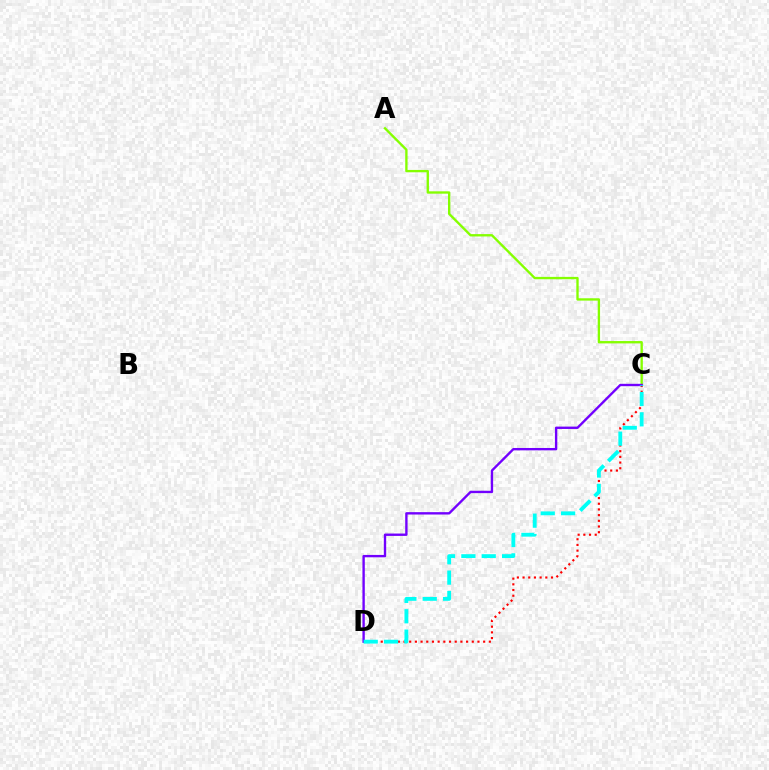{('C', 'D'): [{'color': '#ff0000', 'line_style': 'dotted', 'thickness': 1.55}, {'color': '#7200ff', 'line_style': 'solid', 'thickness': 1.71}, {'color': '#00fff6', 'line_style': 'dashed', 'thickness': 2.77}], ('A', 'C'): [{'color': '#84ff00', 'line_style': 'solid', 'thickness': 1.69}]}